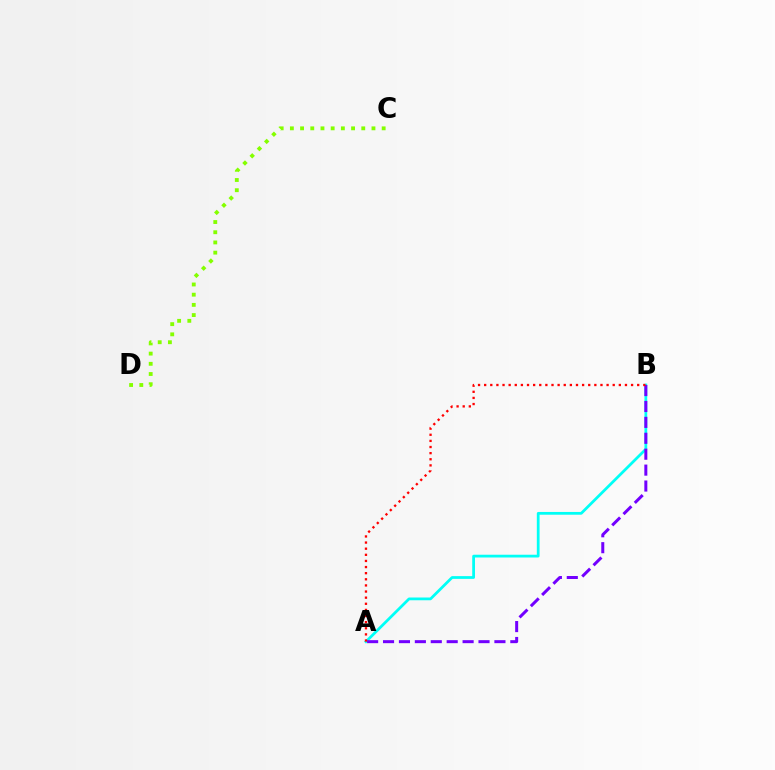{('A', 'B'): [{'color': '#00fff6', 'line_style': 'solid', 'thickness': 1.99}, {'color': '#7200ff', 'line_style': 'dashed', 'thickness': 2.16}, {'color': '#ff0000', 'line_style': 'dotted', 'thickness': 1.66}], ('C', 'D'): [{'color': '#84ff00', 'line_style': 'dotted', 'thickness': 2.77}]}